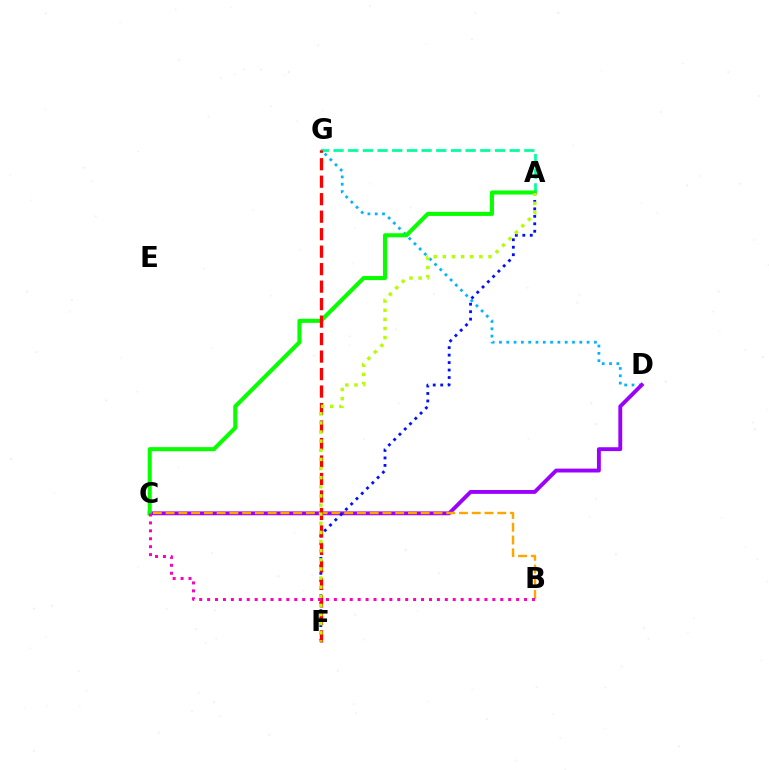{('D', 'G'): [{'color': '#00b5ff', 'line_style': 'dotted', 'thickness': 1.98}], ('C', 'D'): [{'color': '#9b00ff', 'line_style': 'solid', 'thickness': 2.79}], ('A', 'G'): [{'color': '#00ff9d', 'line_style': 'dashed', 'thickness': 1.99}], ('B', 'C'): [{'color': '#ffa500', 'line_style': 'dashed', 'thickness': 1.73}, {'color': '#ff00bd', 'line_style': 'dotted', 'thickness': 2.15}], ('A', 'C'): [{'color': '#08ff00', 'line_style': 'solid', 'thickness': 2.93}], ('A', 'F'): [{'color': '#0010ff', 'line_style': 'dotted', 'thickness': 2.03}, {'color': '#b3ff00', 'line_style': 'dotted', 'thickness': 2.48}], ('F', 'G'): [{'color': '#ff0000', 'line_style': 'dashed', 'thickness': 2.38}]}